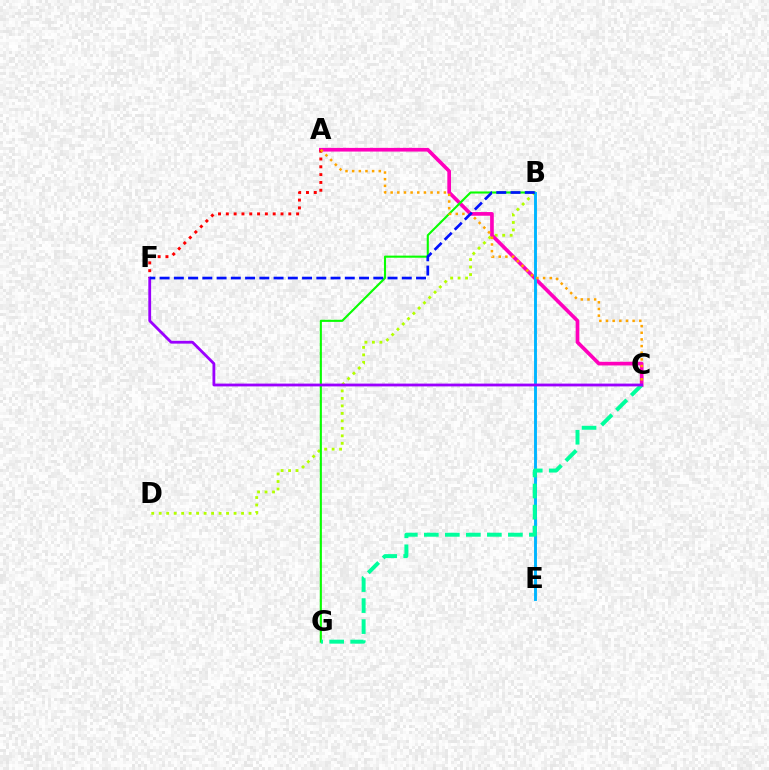{('B', 'D'): [{'color': '#b3ff00', 'line_style': 'dotted', 'thickness': 2.03}], ('A', 'C'): [{'color': '#ff00bd', 'line_style': 'solid', 'thickness': 2.65}, {'color': '#ffa500', 'line_style': 'dotted', 'thickness': 1.81}], ('B', 'G'): [{'color': '#08ff00', 'line_style': 'solid', 'thickness': 1.52}], ('A', 'F'): [{'color': '#ff0000', 'line_style': 'dotted', 'thickness': 2.12}], ('B', 'E'): [{'color': '#00b5ff', 'line_style': 'solid', 'thickness': 2.09}], ('C', 'G'): [{'color': '#00ff9d', 'line_style': 'dashed', 'thickness': 2.85}], ('C', 'F'): [{'color': '#9b00ff', 'line_style': 'solid', 'thickness': 2.02}], ('B', 'F'): [{'color': '#0010ff', 'line_style': 'dashed', 'thickness': 1.94}]}